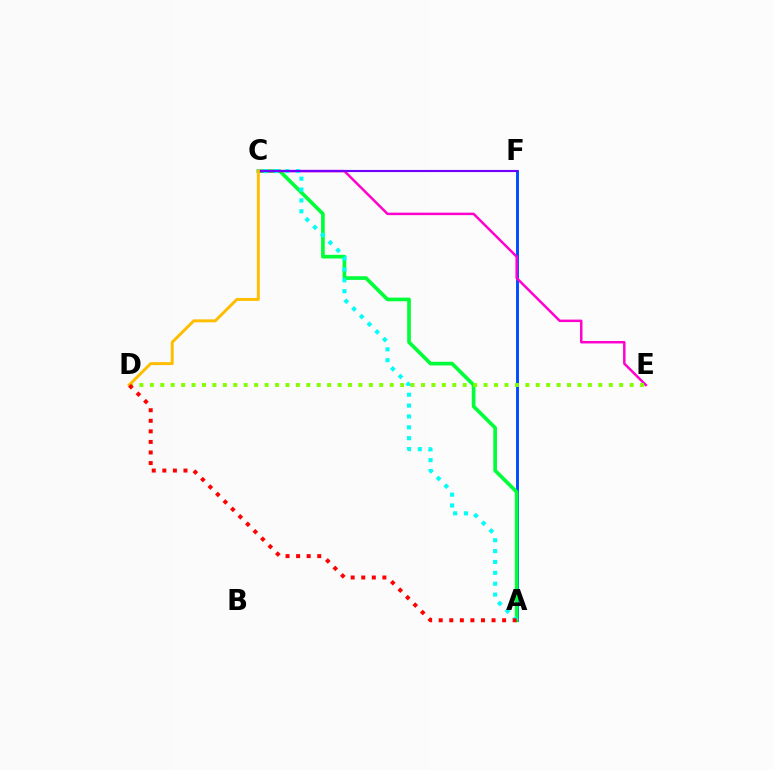{('A', 'F'): [{'color': '#004bff', 'line_style': 'solid', 'thickness': 2.1}], ('A', 'C'): [{'color': '#00ff39', 'line_style': 'solid', 'thickness': 2.65}, {'color': '#00fff6', 'line_style': 'dotted', 'thickness': 2.95}], ('C', 'E'): [{'color': '#ff00cf', 'line_style': 'solid', 'thickness': 1.78}], ('C', 'F'): [{'color': '#7200ff', 'line_style': 'solid', 'thickness': 1.54}], ('D', 'E'): [{'color': '#84ff00', 'line_style': 'dotted', 'thickness': 2.83}], ('C', 'D'): [{'color': '#ffbd00', 'line_style': 'solid', 'thickness': 2.12}], ('A', 'D'): [{'color': '#ff0000', 'line_style': 'dotted', 'thickness': 2.87}]}